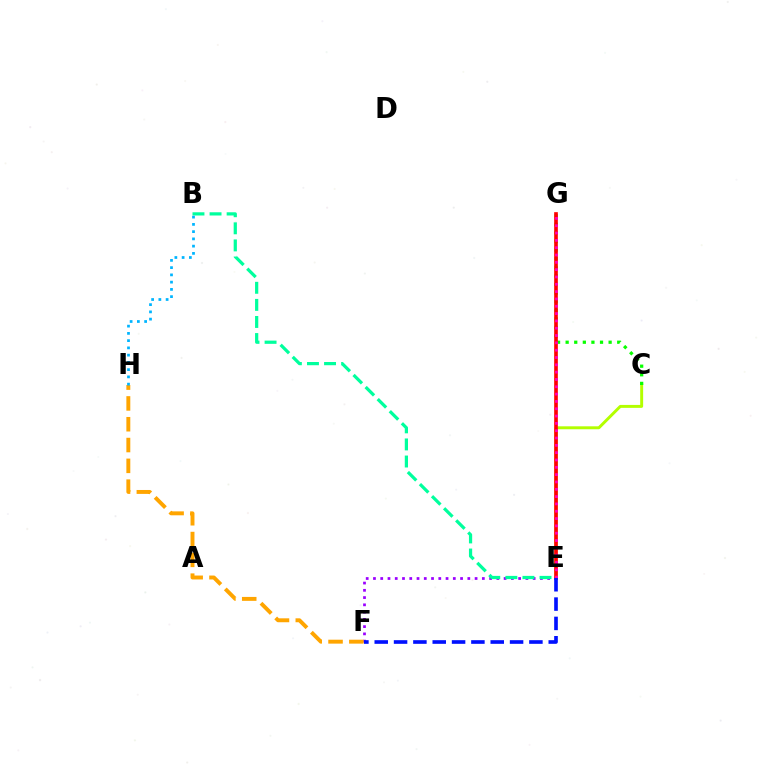{('E', 'F'): [{'color': '#9b00ff', 'line_style': 'dotted', 'thickness': 1.97}, {'color': '#0010ff', 'line_style': 'dashed', 'thickness': 2.63}], ('C', 'E'): [{'color': '#b3ff00', 'line_style': 'solid', 'thickness': 2.12}], ('C', 'G'): [{'color': '#08ff00', 'line_style': 'dotted', 'thickness': 2.34}], ('E', 'G'): [{'color': '#ff0000', 'line_style': 'solid', 'thickness': 2.63}, {'color': '#ff00bd', 'line_style': 'dotted', 'thickness': 1.99}], ('B', 'E'): [{'color': '#00ff9d', 'line_style': 'dashed', 'thickness': 2.32}], ('F', 'H'): [{'color': '#ffa500', 'line_style': 'dashed', 'thickness': 2.83}], ('B', 'H'): [{'color': '#00b5ff', 'line_style': 'dotted', 'thickness': 1.97}]}